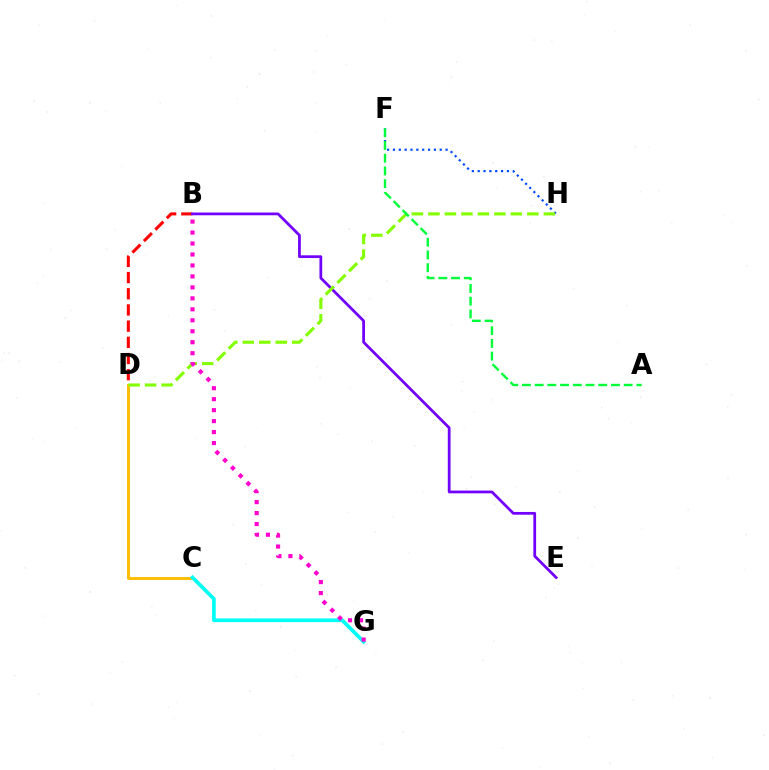{('B', 'D'): [{'color': '#ff0000', 'line_style': 'dashed', 'thickness': 2.2}], ('F', 'H'): [{'color': '#004bff', 'line_style': 'dotted', 'thickness': 1.59}], ('C', 'D'): [{'color': '#ffbd00', 'line_style': 'solid', 'thickness': 2.1}], ('B', 'E'): [{'color': '#7200ff', 'line_style': 'solid', 'thickness': 1.98}], ('C', 'G'): [{'color': '#00fff6', 'line_style': 'solid', 'thickness': 2.66}], ('D', 'H'): [{'color': '#84ff00', 'line_style': 'dashed', 'thickness': 2.24}], ('A', 'F'): [{'color': '#00ff39', 'line_style': 'dashed', 'thickness': 1.73}], ('B', 'G'): [{'color': '#ff00cf', 'line_style': 'dotted', 'thickness': 2.98}]}